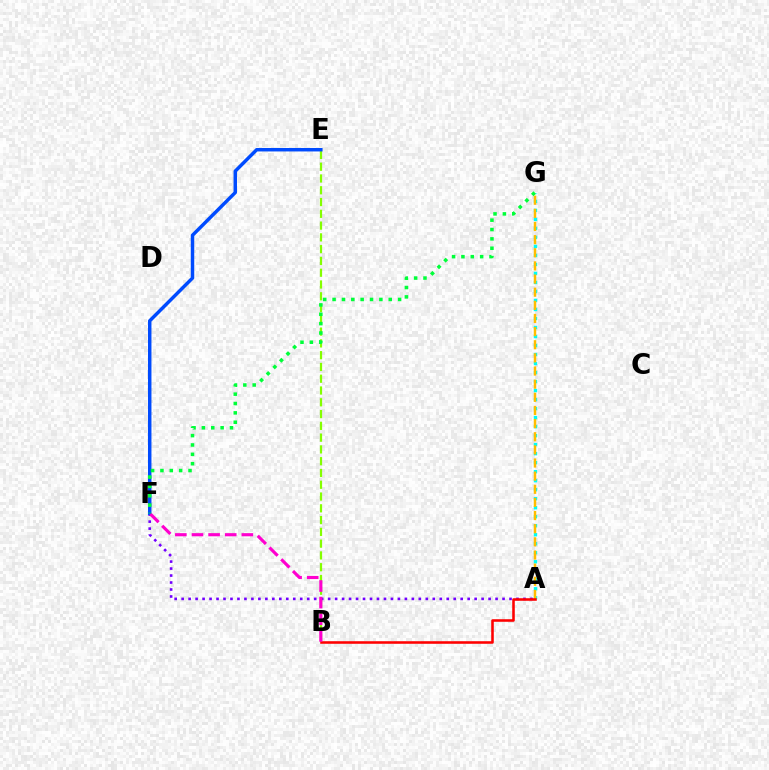{('B', 'E'): [{'color': '#84ff00', 'line_style': 'dashed', 'thickness': 1.6}], ('A', 'G'): [{'color': '#00fff6', 'line_style': 'dotted', 'thickness': 2.45}, {'color': '#ffbd00', 'line_style': 'dashed', 'thickness': 1.79}], ('A', 'F'): [{'color': '#7200ff', 'line_style': 'dotted', 'thickness': 1.9}], ('A', 'B'): [{'color': '#ff0000', 'line_style': 'solid', 'thickness': 1.84}], ('E', 'F'): [{'color': '#004bff', 'line_style': 'solid', 'thickness': 2.49}], ('B', 'F'): [{'color': '#ff00cf', 'line_style': 'dashed', 'thickness': 2.26}], ('F', 'G'): [{'color': '#00ff39', 'line_style': 'dotted', 'thickness': 2.54}]}